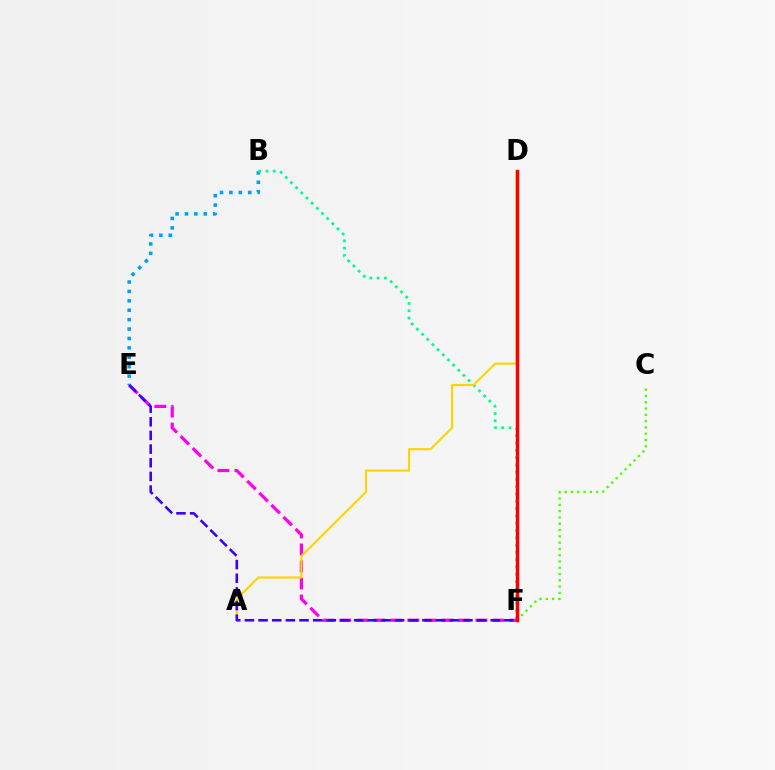{('E', 'F'): [{'color': '#ff00ed', 'line_style': 'dashed', 'thickness': 2.31}, {'color': '#3700ff', 'line_style': 'dashed', 'thickness': 1.86}], ('C', 'F'): [{'color': '#4fff00', 'line_style': 'dotted', 'thickness': 1.71}], ('B', 'E'): [{'color': '#009eff', 'line_style': 'dotted', 'thickness': 2.56}], ('B', 'F'): [{'color': '#00ff86', 'line_style': 'dotted', 'thickness': 1.98}], ('A', 'D'): [{'color': '#ffd500', 'line_style': 'solid', 'thickness': 1.54}], ('D', 'F'): [{'color': '#ff0000', 'line_style': 'solid', 'thickness': 2.51}]}